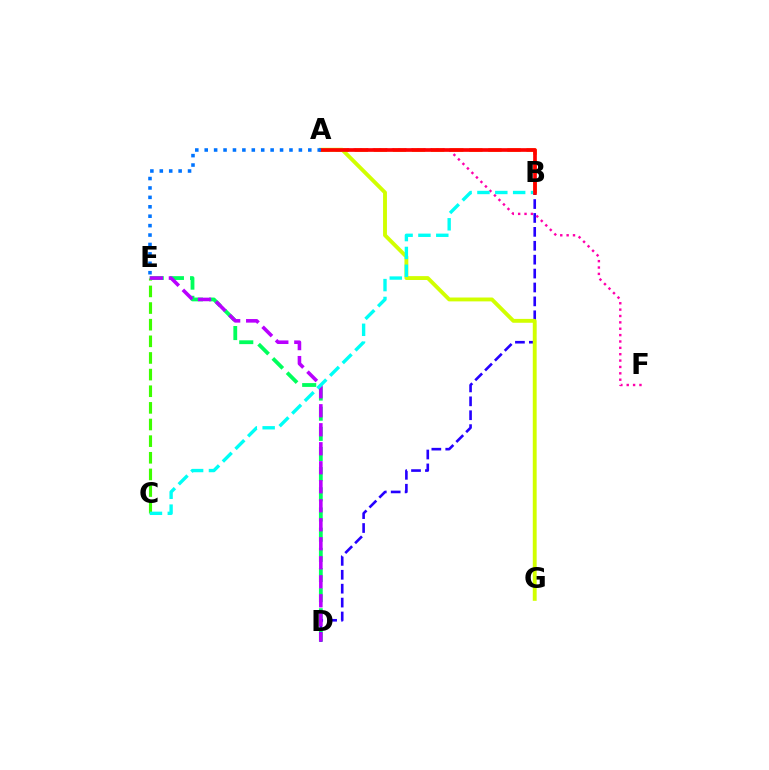{('D', 'E'): [{'color': '#00ff5c', 'line_style': 'dashed', 'thickness': 2.74}, {'color': '#b900ff', 'line_style': 'dashed', 'thickness': 2.58}], ('A', 'B'): [{'color': '#ff9400', 'line_style': 'dashed', 'thickness': 2.59}, {'color': '#ff0000', 'line_style': 'solid', 'thickness': 2.64}], ('B', 'D'): [{'color': '#2500ff', 'line_style': 'dashed', 'thickness': 1.89}], ('C', 'E'): [{'color': '#3dff00', 'line_style': 'dashed', 'thickness': 2.26}], ('A', 'F'): [{'color': '#ff00ac', 'line_style': 'dotted', 'thickness': 1.73}], ('A', 'G'): [{'color': '#d1ff00', 'line_style': 'solid', 'thickness': 2.79}], ('B', 'C'): [{'color': '#00fff6', 'line_style': 'dashed', 'thickness': 2.43}], ('A', 'E'): [{'color': '#0074ff', 'line_style': 'dotted', 'thickness': 2.56}]}